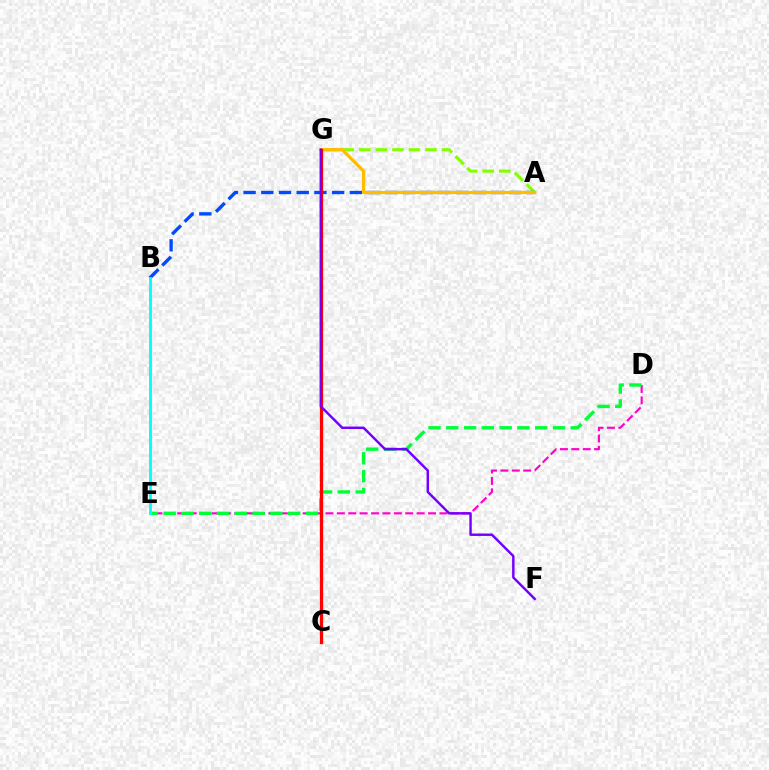{('A', 'G'): [{'color': '#84ff00', 'line_style': 'dashed', 'thickness': 2.25}, {'color': '#ffbd00', 'line_style': 'solid', 'thickness': 2.36}], ('A', 'B'): [{'color': '#004bff', 'line_style': 'dashed', 'thickness': 2.41}], ('D', 'E'): [{'color': '#ff00cf', 'line_style': 'dashed', 'thickness': 1.55}, {'color': '#00ff39', 'line_style': 'dashed', 'thickness': 2.42}], ('C', 'G'): [{'color': '#ff0000', 'line_style': 'solid', 'thickness': 2.36}], ('B', 'E'): [{'color': '#00fff6', 'line_style': 'solid', 'thickness': 2.06}], ('F', 'G'): [{'color': '#7200ff', 'line_style': 'solid', 'thickness': 1.75}]}